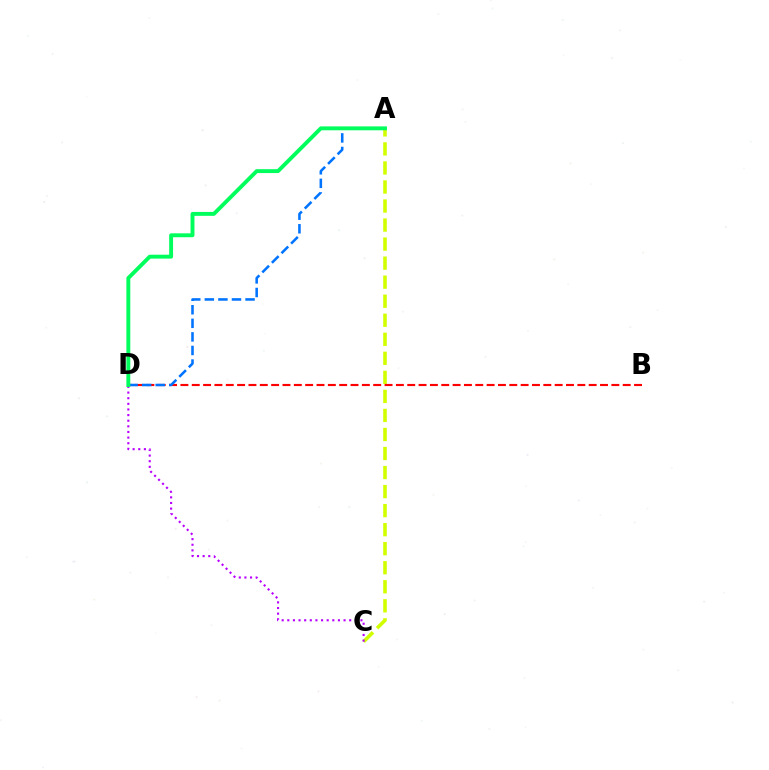{('A', 'C'): [{'color': '#d1ff00', 'line_style': 'dashed', 'thickness': 2.59}], ('C', 'D'): [{'color': '#b900ff', 'line_style': 'dotted', 'thickness': 1.53}], ('B', 'D'): [{'color': '#ff0000', 'line_style': 'dashed', 'thickness': 1.54}], ('A', 'D'): [{'color': '#0074ff', 'line_style': 'dashed', 'thickness': 1.84}, {'color': '#00ff5c', 'line_style': 'solid', 'thickness': 2.8}]}